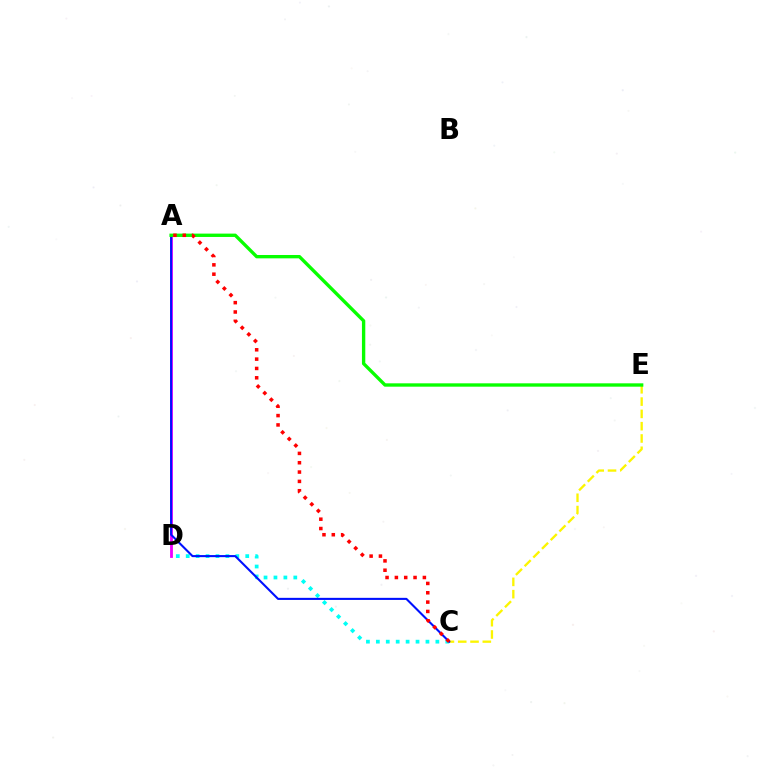{('C', 'E'): [{'color': '#fcf500', 'line_style': 'dashed', 'thickness': 1.67}], ('A', 'D'): [{'color': '#ee00ff', 'line_style': 'solid', 'thickness': 2.03}], ('C', 'D'): [{'color': '#00fff6', 'line_style': 'dotted', 'thickness': 2.7}], ('A', 'C'): [{'color': '#0010ff', 'line_style': 'solid', 'thickness': 1.51}, {'color': '#ff0000', 'line_style': 'dotted', 'thickness': 2.54}], ('A', 'E'): [{'color': '#08ff00', 'line_style': 'solid', 'thickness': 2.41}]}